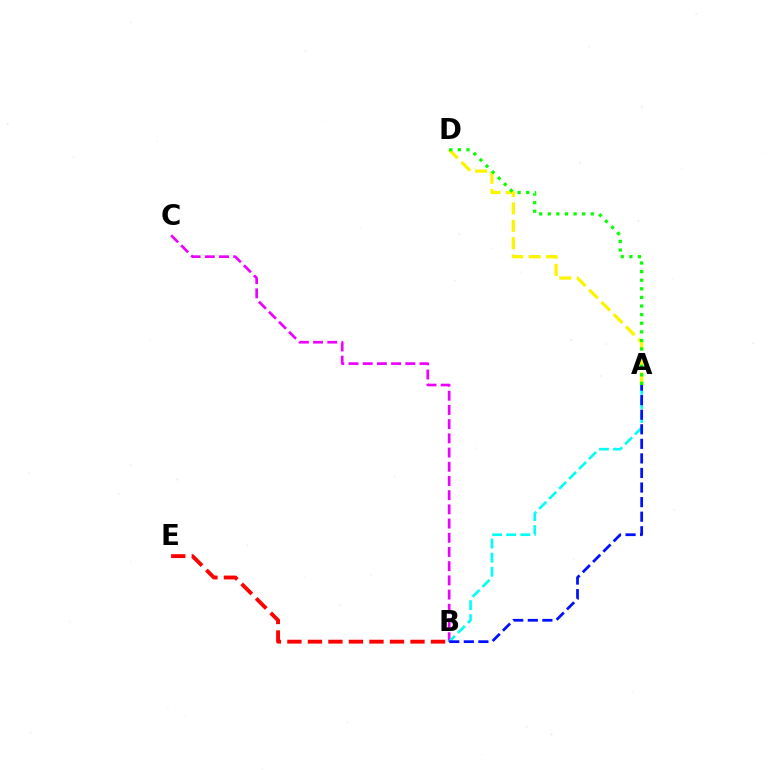{('B', 'C'): [{'color': '#ee00ff', 'line_style': 'dashed', 'thickness': 1.93}], ('A', 'B'): [{'color': '#00fff6', 'line_style': 'dashed', 'thickness': 1.91}, {'color': '#0010ff', 'line_style': 'dashed', 'thickness': 1.98}], ('B', 'E'): [{'color': '#ff0000', 'line_style': 'dashed', 'thickness': 2.79}], ('A', 'D'): [{'color': '#fcf500', 'line_style': 'dashed', 'thickness': 2.36}, {'color': '#08ff00', 'line_style': 'dotted', 'thickness': 2.34}]}